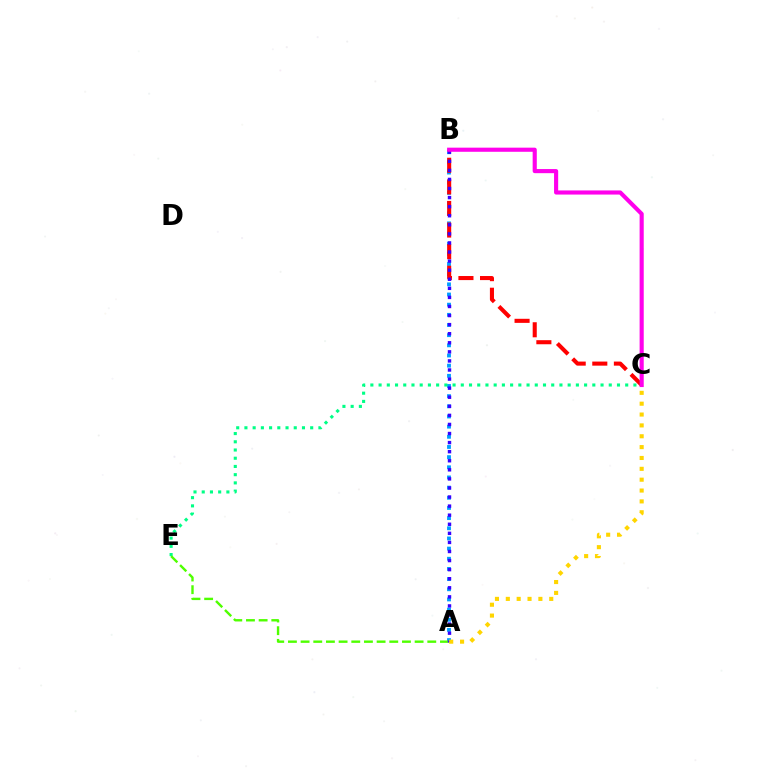{('A', 'B'): [{'color': '#009eff', 'line_style': 'dotted', 'thickness': 2.76}, {'color': '#3700ff', 'line_style': 'dotted', 'thickness': 2.47}], ('C', 'E'): [{'color': '#00ff86', 'line_style': 'dotted', 'thickness': 2.23}], ('A', 'E'): [{'color': '#4fff00', 'line_style': 'dashed', 'thickness': 1.72}], ('B', 'C'): [{'color': '#ff0000', 'line_style': 'dashed', 'thickness': 2.93}, {'color': '#ff00ed', 'line_style': 'solid', 'thickness': 2.97}], ('A', 'C'): [{'color': '#ffd500', 'line_style': 'dotted', 'thickness': 2.95}]}